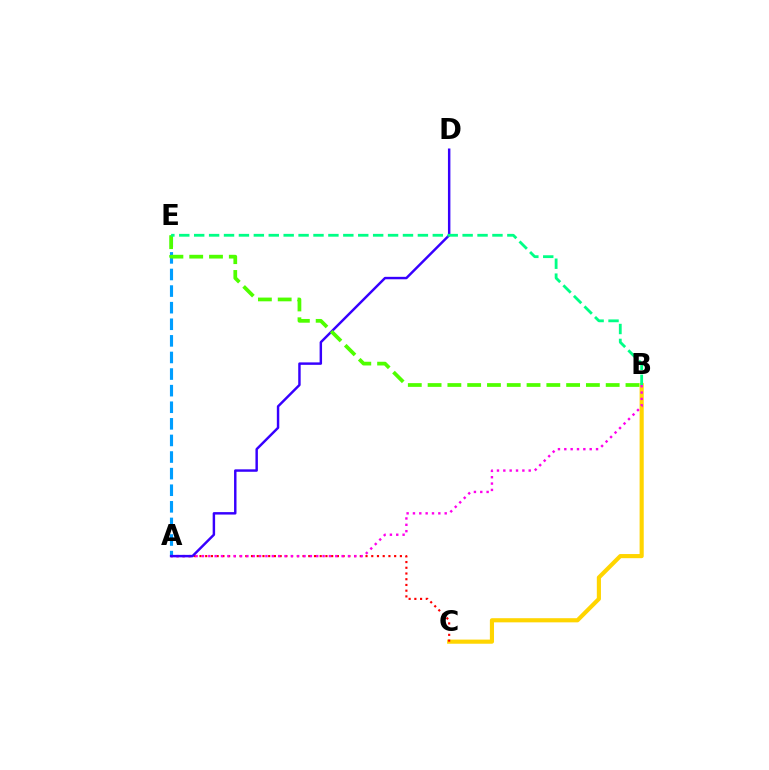{('A', 'E'): [{'color': '#009eff', 'line_style': 'dashed', 'thickness': 2.25}], ('B', 'C'): [{'color': '#ffd500', 'line_style': 'solid', 'thickness': 2.98}], ('A', 'C'): [{'color': '#ff0000', 'line_style': 'dotted', 'thickness': 1.56}], ('A', 'B'): [{'color': '#ff00ed', 'line_style': 'dotted', 'thickness': 1.72}], ('A', 'D'): [{'color': '#3700ff', 'line_style': 'solid', 'thickness': 1.76}], ('B', 'E'): [{'color': '#4fff00', 'line_style': 'dashed', 'thickness': 2.69}, {'color': '#00ff86', 'line_style': 'dashed', 'thickness': 2.03}]}